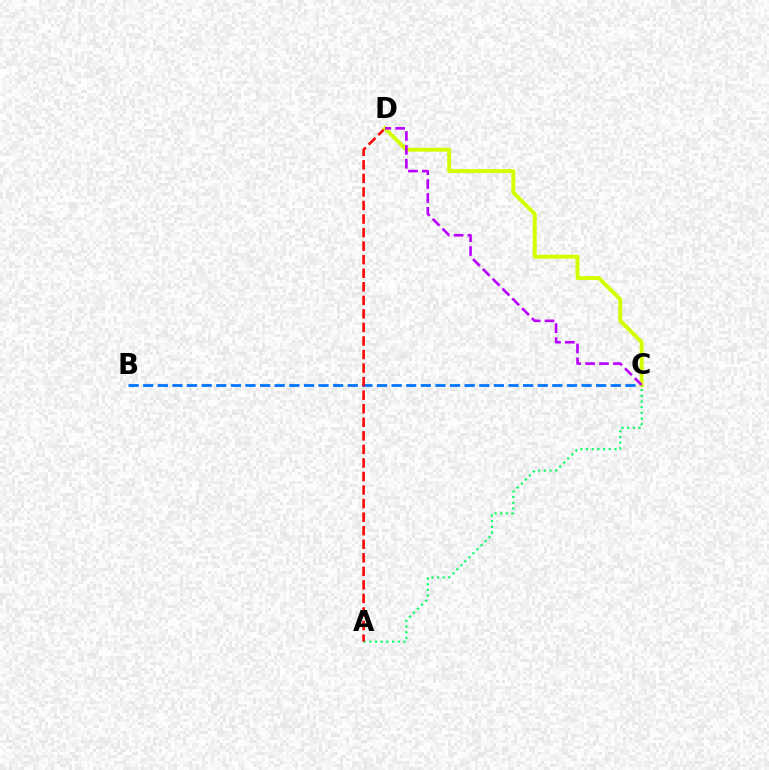{('B', 'C'): [{'color': '#0074ff', 'line_style': 'dashed', 'thickness': 1.98}], ('A', 'C'): [{'color': '#00ff5c', 'line_style': 'dotted', 'thickness': 1.54}], ('A', 'D'): [{'color': '#ff0000', 'line_style': 'dashed', 'thickness': 1.84}], ('C', 'D'): [{'color': '#d1ff00', 'line_style': 'solid', 'thickness': 2.82}, {'color': '#b900ff', 'line_style': 'dashed', 'thickness': 1.89}]}